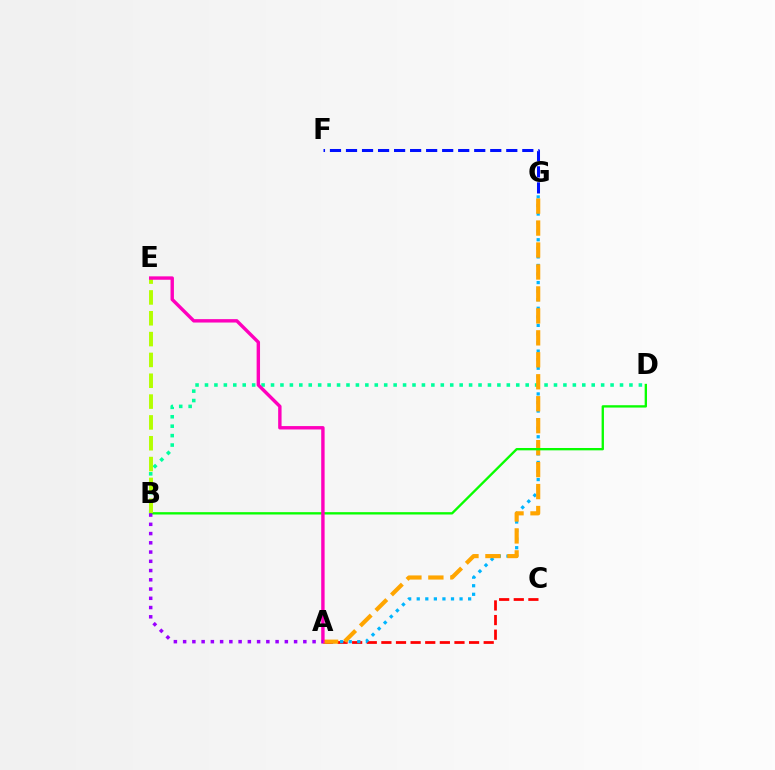{('A', 'C'): [{'color': '#ff0000', 'line_style': 'dashed', 'thickness': 1.99}], ('A', 'G'): [{'color': '#00b5ff', 'line_style': 'dotted', 'thickness': 2.33}, {'color': '#ffa500', 'line_style': 'dashed', 'thickness': 2.98}], ('B', 'D'): [{'color': '#00ff9d', 'line_style': 'dotted', 'thickness': 2.56}, {'color': '#08ff00', 'line_style': 'solid', 'thickness': 1.69}], ('F', 'G'): [{'color': '#0010ff', 'line_style': 'dashed', 'thickness': 2.18}], ('B', 'E'): [{'color': '#b3ff00', 'line_style': 'dashed', 'thickness': 2.83}], ('A', 'E'): [{'color': '#ff00bd', 'line_style': 'solid', 'thickness': 2.45}], ('A', 'B'): [{'color': '#9b00ff', 'line_style': 'dotted', 'thickness': 2.51}]}